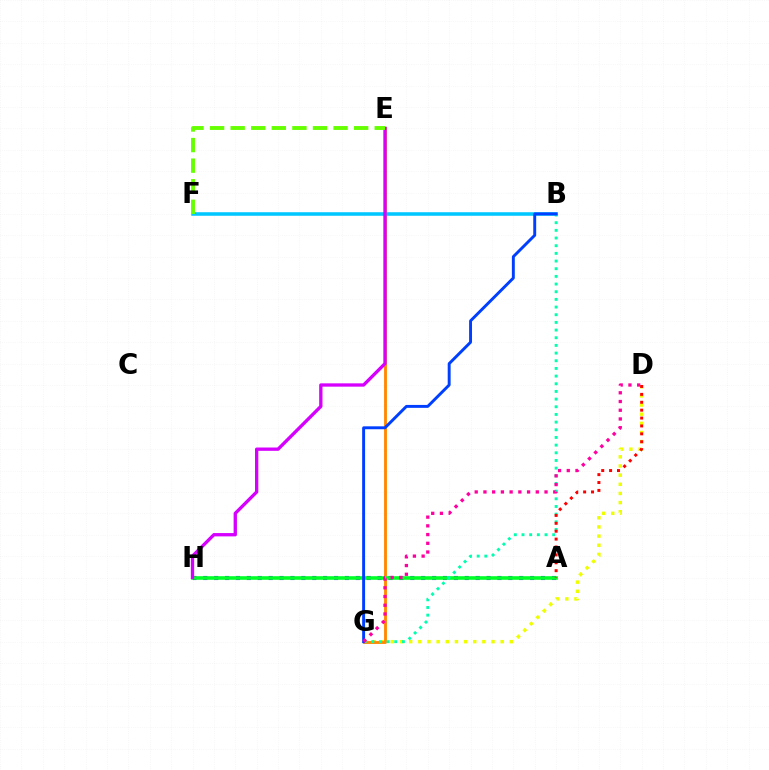{('D', 'G'): [{'color': '#eeff00', 'line_style': 'dotted', 'thickness': 2.49}, {'color': '#ff00a0', 'line_style': 'dotted', 'thickness': 2.37}], ('A', 'H'): [{'color': '#4f00ff', 'line_style': 'dotted', 'thickness': 2.96}, {'color': '#00ff27', 'line_style': 'solid', 'thickness': 2.6}], ('E', 'G'): [{'color': '#ff8800', 'line_style': 'solid', 'thickness': 2.05}], ('B', 'G'): [{'color': '#00ffaf', 'line_style': 'dotted', 'thickness': 2.08}, {'color': '#003fff', 'line_style': 'solid', 'thickness': 2.1}], ('B', 'F'): [{'color': '#00c7ff', 'line_style': 'solid', 'thickness': 2.55}], ('E', 'H'): [{'color': '#d600ff', 'line_style': 'solid', 'thickness': 2.39}], ('E', 'F'): [{'color': '#66ff00', 'line_style': 'dashed', 'thickness': 2.8}], ('A', 'D'): [{'color': '#ff0000', 'line_style': 'dotted', 'thickness': 2.14}]}